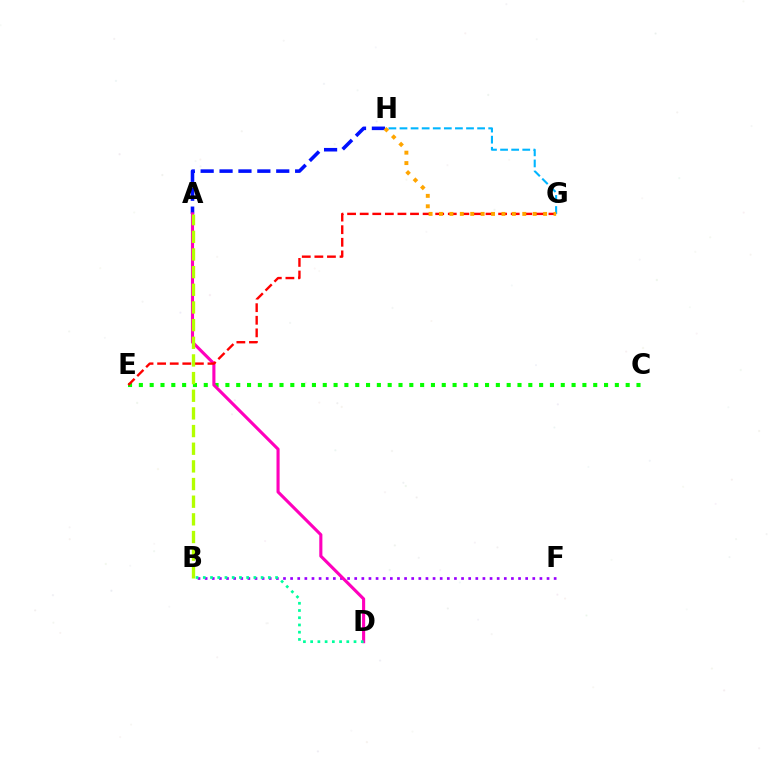{('C', 'E'): [{'color': '#08ff00', 'line_style': 'dotted', 'thickness': 2.94}], ('A', 'H'): [{'color': '#0010ff', 'line_style': 'dashed', 'thickness': 2.57}], ('G', 'H'): [{'color': '#00b5ff', 'line_style': 'dashed', 'thickness': 1.51}, {'color': '#ffa500', 'line_style': 'dotted', 'thickness': 2.83}], ('B', 'F'): [{'color': '#9b00ff', 'line_style': 'dotted', 'thickness': 1.94}], ('A', 'D'): [{'color': '#ff00bd', 'line_style': 'solid', 'thickness': 2.24}], ('B', 'D'): [{'color': '#00ff9d', 'line_style': 'dotted', 'thickness': 1.96}], ('E', 'G'): [{'color': '#ff0000', 'line_style': 'dashed', 'thickness': 1.71}], ('A', 'B'): [{'color': '#b3ff00', 'line_style': 'dashed', 'thickness': 2.4}]}